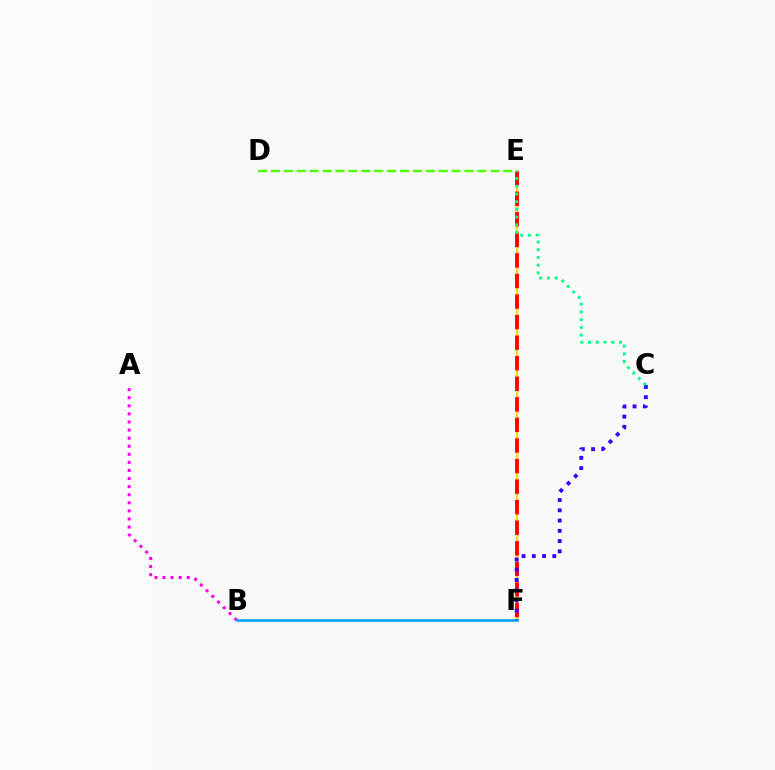{('E', 'F'): [{'color': '#ffd500', 'line_style': 'solid', 'thickness': 1.68}, {'color': '#ff0000', 'line_style': 'dashed', 'thickness': 2.79}], ('C', 'F'): [{'color': '#3700ff', 'line_style': 'dotted', 'thickness': 2.78}], ('D', 'E'): [{'color': '#4fff00', 'line_style': 'dashed', 'thickness': 1.75}], ('C', 'E'): [{'color': '#00ff86', 'line_style': 'dotted', 'thickness': 2.1}], ('A', 'B'): [{'color': '#ff00ed', 'line_style': 'dotted', 'thickness': 2.2}], ('B', 'F'): [{'color': '#009eff', 'line_style': 'solid', 'thickness': 1.82}]}